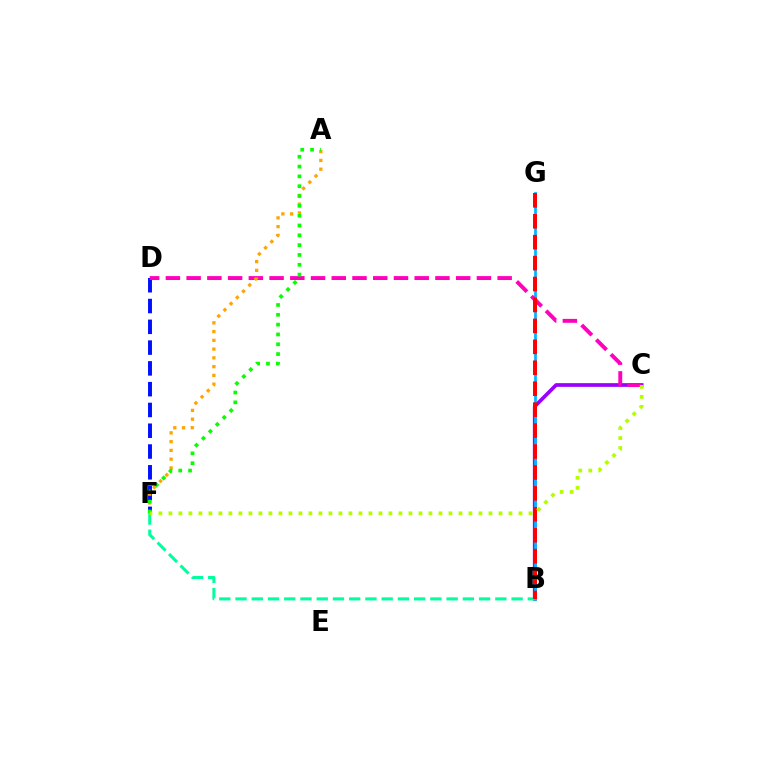{('B', 'C'): [{'color': '#9b00ff', 'line_style': 'solid', 'thickness': 2.67}], ('D', 'F'): [{'color': '#0010ff', 'line_style': 'dashed', 'thickness': 2.82}], ('B', 'G'): [{'color': '#00b5ff', 'line_style': 'solid', 'thickness': 1.97}, {'color': '#ff0000', 'line_style': 'dashed', 'thickness': 2.84}], ('C', 'D'): [{'color': '#ff00bd', 'line_style': 'dashed', 'thickness': 2.82}], ('A', 'F'): [{'color': '#ffa500', 'line_style': 'dotted', 'thickness': 2.38}, {'color': '#08ff00', 'line_style': 'dotted', 'thickness': 2.67}], ('B', 'F'): [{'color': '#00ff9d', 'line_style': 'dashed', 'thickness': 2.21}], ('C', 'F'): [{'color': '#b3ff00', 'line_style': 'dotted', 'thickness': 2.72}]}